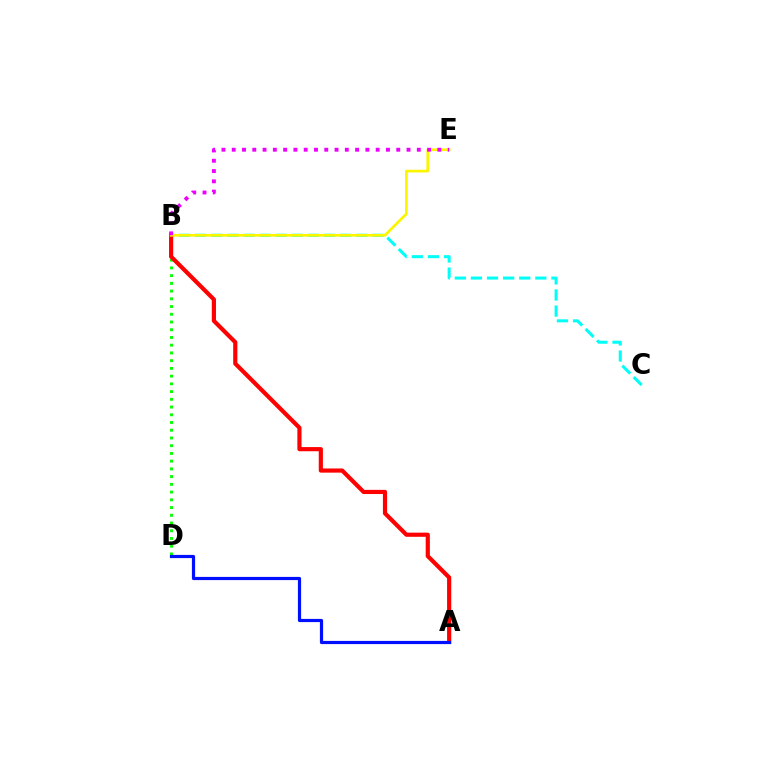{('B', 'C'): [{'color': '#00fff6', 'line_style': 'dashed', 'thickness': 2.19}], ('B', 'D'): [{'color': '#08ff00', 'line_style': 'dotted', 'thickness': 2.1}], ('A', 'B'): [{'color': '#ff0000', 'line_style': 'solid', 'thickness': 3.0}], ('B', 'E'): [{'color': '#fcf500', 'line_style': 'solid', 'thickness': 1.95}, {'color': '#ee00ff', 'line_style': 'dotted', 'thickness': 2.79}], ('A', 'D'): [{'color': '#0010ff', 'line_style': 'solid', 'thickness': 2.29}]}